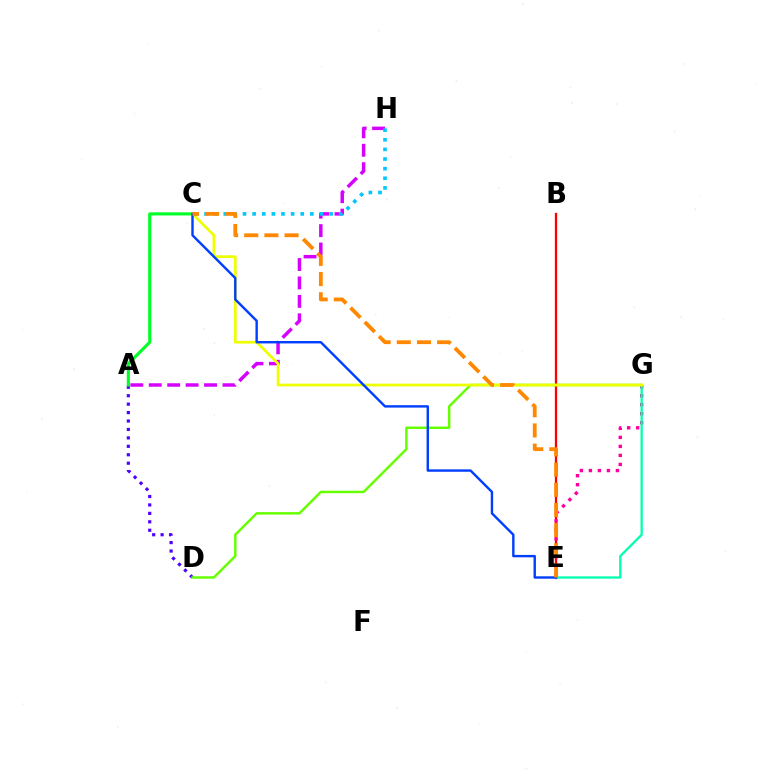{('B', 'E'): [{'color': '#ff0000', 'line_style': 'solid', 'thickness': 1.66}], ('A', 'D'): [{'color': '#4f00ff', 'line_style': 'dotted', 'thickness': 2.29}], ('A', 'C'): [{'color': '#00ff27', 'line_style': 'solid', 'thickness': 2.23}], ('A', 'H'): [{'color': '#d600ff', 'line_style': 'dashed', 'thickness': 2.5}], ('E', 'G'): [{'color': '#ff00a0', 'line_style': 'dotted', 'thickness': 2.45}, {'color': '#00ffaf', 'line_style': 'solid', 'thickness': 1.64}], ('D', 'G'): [{'color': '#66ff00', 'line_style': 'solid', 'thickness': 1.78}], ('C', 'G'): [{'color': '#eeff00', 'line_style': 'solid', 'thickness': 1.95}], ('C', 'H'): [{'color': '#00c7ff', 'line_style': 'dotted', 'thickness': 2.61}], ('C', 'E'): [{'color': '#003fff', 'line_style': 'solid', 'thickness': 1.74}, {'color': '#ff8800', 'line_style': 'dashed', 'thickness': 2.74}]}